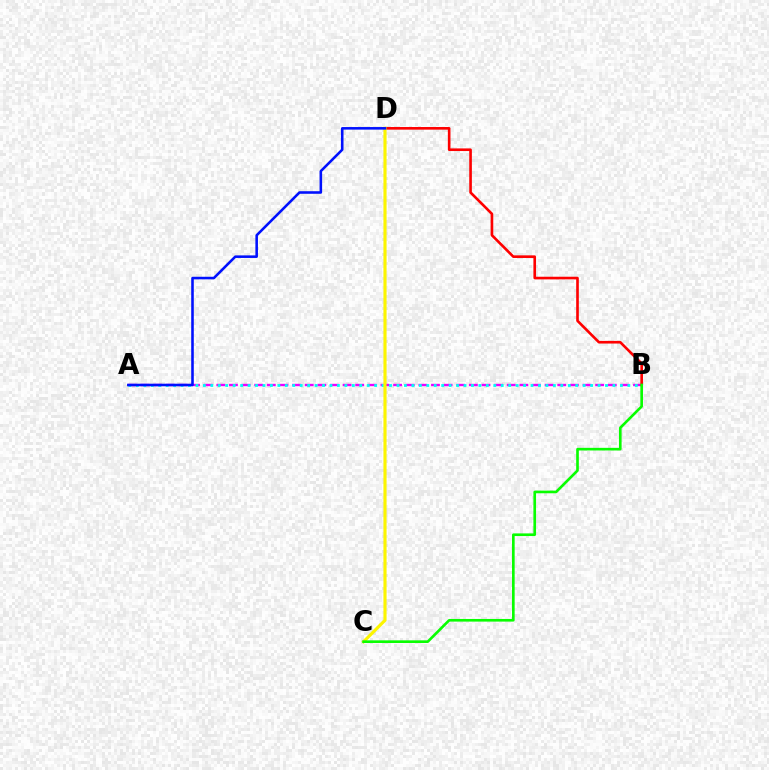{('A', 'B'): [{'color': '#ee00ff', 'line_style': 'dashed', 'thickness': 1.72}, {'color': '#00fff6', 'line_style': 'dotted', 'thickness': 2.02}], ('B', 'D'): [{'color': '#ff0000', 'line_style': 'solid', 'thickness': 1.89}], ('C', 'D'): [{'color': '#fcf500', 'line_style': 'solid', 'thickness': 2.26}], ('A', 'D'): [{'color': '#0010ff', 'line_style': 'solid', 'thickness': 1.85}], ('B', 'C'): [{'color': '#08ff00', 'line_style': 'solid', 'thickness': 1.9}]}